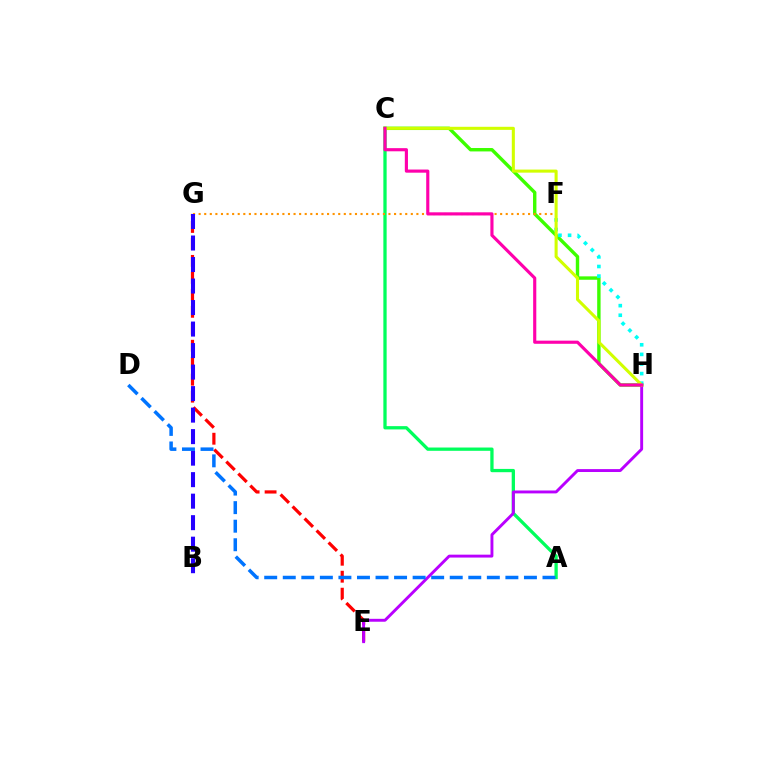{('A', 'C'): [{'color': '#00ff5c', 'line_style': 'solid', 'thickness': 2.37}], ('C', 'H'): [{'color': '#3dff00', 'line_style': 'solid', 'thickness': 2.45}, {'color': '#d1ff00', 'line_style': 'solid', 'thickness': 2.21}, {'color': '#ff00ac', 'line_style': 'solid', 'thickness': 2.26}], ('E', 'G'): [{'color': '#ff0000', 'line_style': 'dashed', 'thickness': 2.31}], ('E', 'H'): [{'color': '#b900ff', 'line_style': 'solid', 'thickness': 2.09}], ('F', 'H'): [{'color': '#00fff6', 'line_style': 'dotted', 'thickness': 2.61}], ('F', 'G'): [{'color': '#ff9400', 'line_style': 'dotted', 'thickness': 1.52}], ('B', 'G'): [{'color': '#2500ff', 'line_style': 'dashed', 'thickness': 2.92}], ('A', 'D'): [{'color': '#0074ff', 'line_style': 'dashed', 'thickness': 2.52}]}